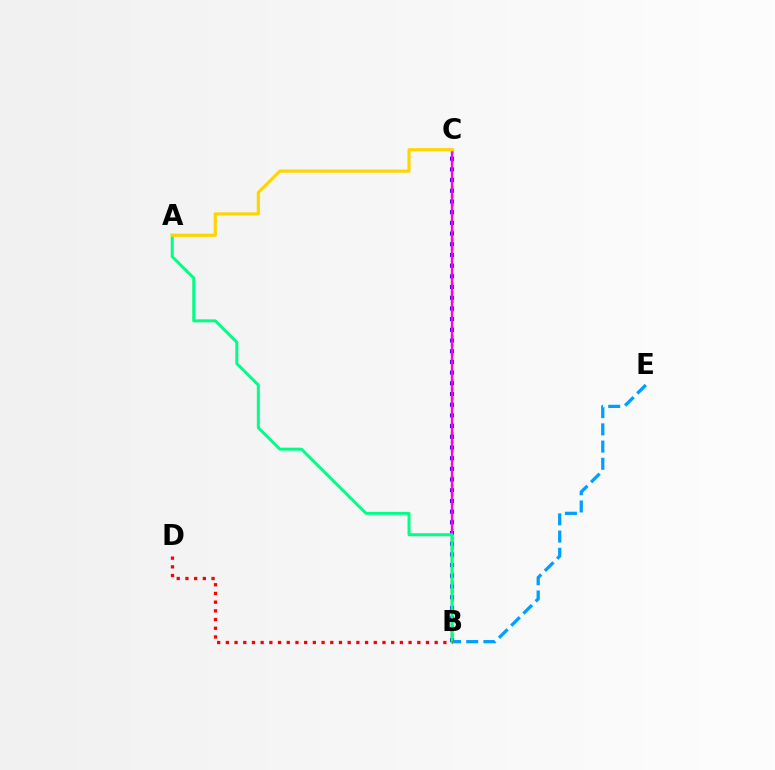{('B', 'E'): [{'color': '#009eff', 'line_style': 'dashed', 'thickness': 2.34}], ('B', 'C'): [{'color': '#4fff00', 'line_style': 'dotted', 'thickness': 2.39}, {'color': '#3700ff', 'line_style': 'dotted', 'thickness': 2.91}, {'color': '#ff00ed', 'line_style': 'solid', 'thickness': 1.64}], ('A', 'B'): [{'color': '#00ff86', 'line_style': 'solid', 'thickness': 2.16}], ('B', 'D'): [{'color': '#ff0000', 'line_style': 'dotted', 'thickness': 2.36}], ('A', 'C'): [{'color': '#ffd500', 'line_style': 'solid', 'thickness': 2.28}]}